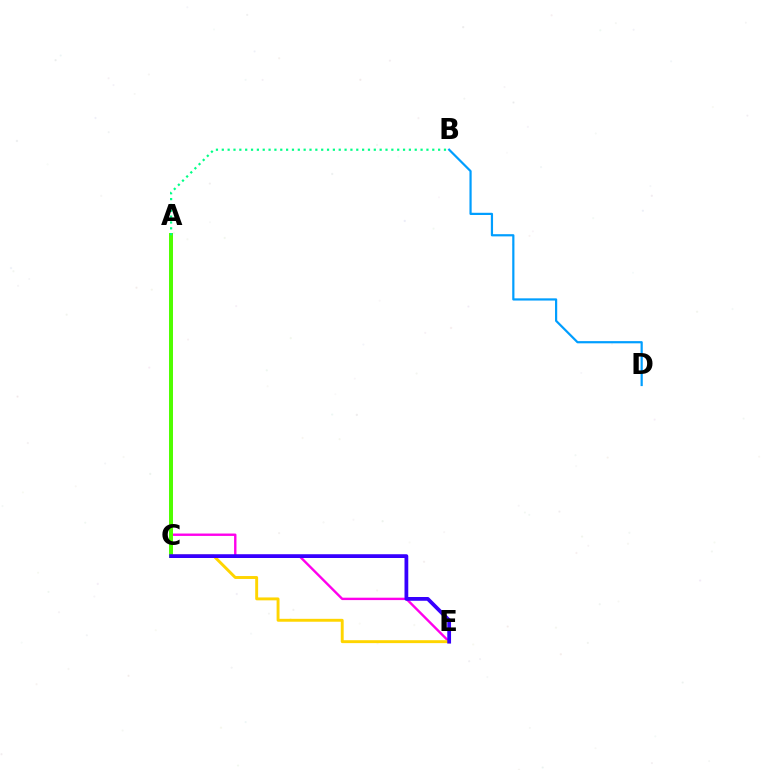{('A', 'E'): [{'color': '#ff00ed', 'line_style': 'solid', 'thickness': 1.72}], ('C', 'E'): [{'color': '#ffd500', 'line_style': 'solid', 'thickness': 2.1}, {'color': '#3700ff', 'line_style': 'solid', 'thickness': 2.71}], ('B', 'D'): [{'color': '#009eff', 'line_style': 'solid', 'thickness': 1.59}], ('A', 'C'): [{'color': '#ff0000', 'line_style': 'solid', 'thickness': 1.56}, {'color': '#4fff00', 'line_style': 'solid', 'thickness': 2.86}], ('A', 'B'): [{'color': '#00ff86', 'line_style': 'dotted', 'thickness': 1.59}]}